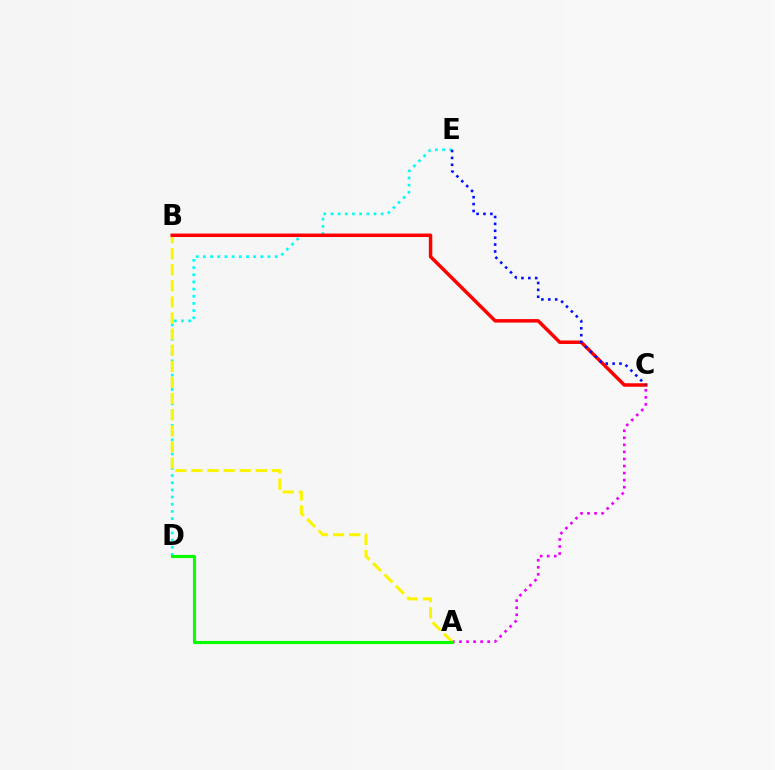{('D', 'E'): [{'color': '#00fff6', 'line_style': 'dotted', 'thickness': 1.95}], ('A', 'C'): [{'color': '#ee00ff', 'line_style': 'dotted', 'thickness': 1.92}], ('A', 'B'): [{'color': '#fcf500', 'line_style': 'dashed', 'thickness': 2.19}], ('B', 'C'): [{'color': '#ff0000', 'line_style': 'solid', 'thickness': 2.5}], ('A', 'D'): [{'color': '#08ff00', 'line_style': 'solid', 'thickness': 2.24}], ('C', 'E'): [{'color': '#0010ff', 'line_style': 'dotted', 'thickness': 1.87}]}